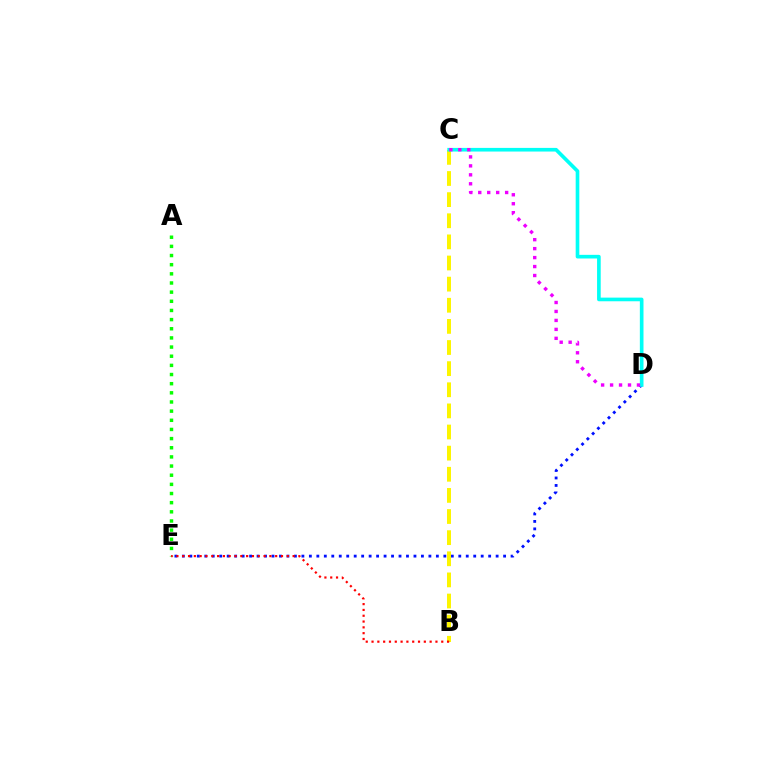{('D', 'E'): [{'color': '#0010ff', 'line_style': 'dotted', 'thickness': 2.03}], ('B', 'C'): [{'color': '#fcf500', 'line_style': 'dashed', 'thickness': 2.87}], ('C', 'D'): [{'color': '#00fff6', 'line_style': 'solid', 'thickness': 2.63}, {'color': '#ee00ff', 'line_style': 'dotted', 'thickness': 2.43}], ('A', 'E'): [{'color': '#08ff00', 'line_style': 'dotted', 'thickness': 2.49}], ('B', 'E'): [{'color': '#ff0000', 'line_style': 'dotted', 'thickness': 1.58}]}